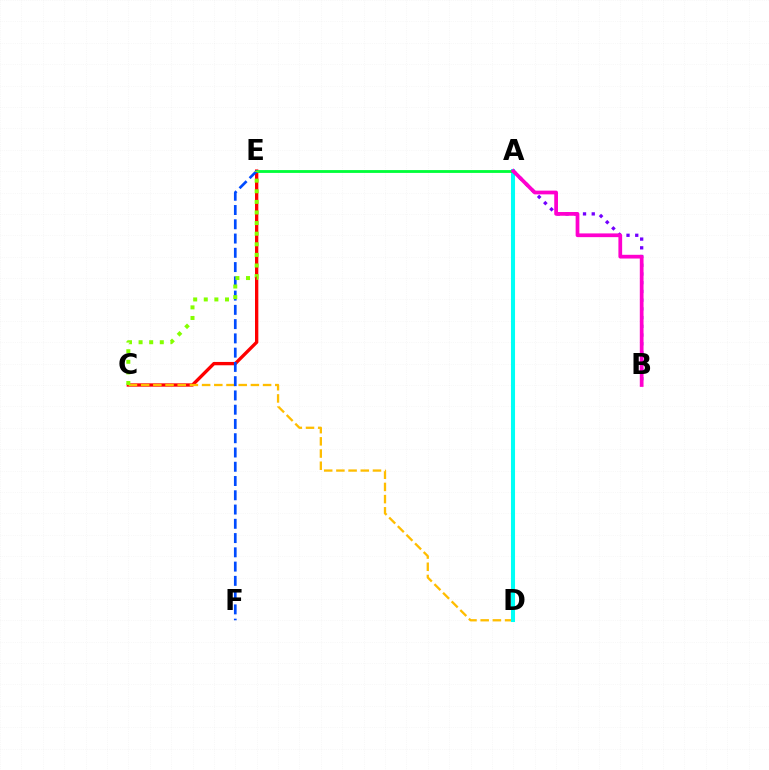{('C', 'E'): [{'color': '#ff0000', 'line_style': 'solid', 'thickness': 2.4}, {'color': '#84ff00', 'line_style': 'dotted', 'thickness': 2.88}], ('C', 'D'): [{'color': '#ffbd00', 'line_style': 'dashed', 'thickness': 1.66}], ('A', 'D'): [{'color': '#00fff6', 'line_style': 'solid', 'thickness': 2.92}], ('A', 'B'): [{'color': '#7200ff', 'line_style': 'dotted', 'thickness': 2.37}, {'color': '#ff00cf', 'line_style': 'solid', 'thickness': 2.69}], ('A', 'E'): [{'color': '#00ff39', 'line_style': 'solid', 'thickness': 2.03}], ('E', 'F'): [{'color': '#004bff', 'line_style': 'dashed', 'thickness': 1.94}]}